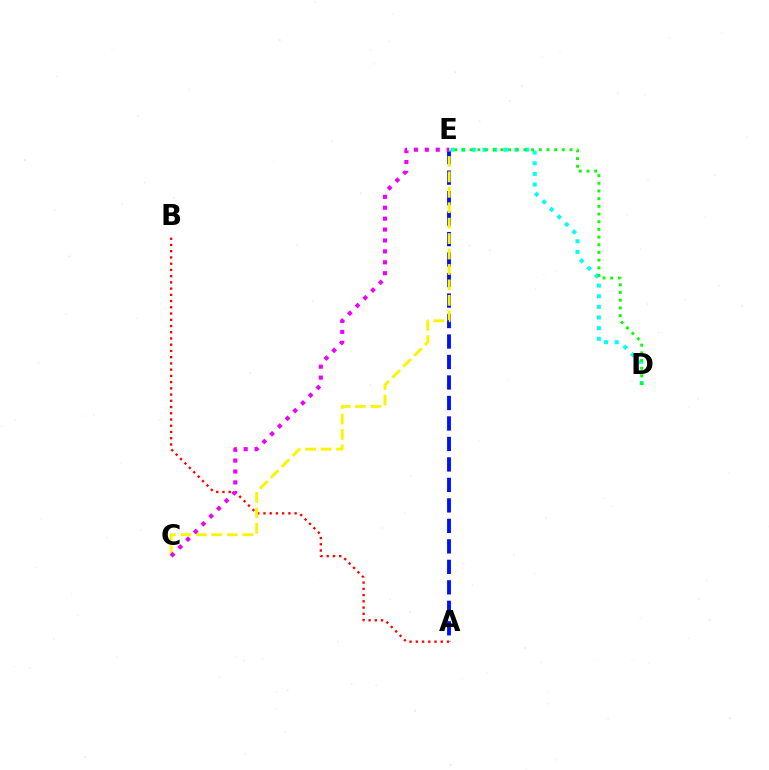{('A', 'E'): [{'color': '#0010ff', 'line_style': 'dashed', 'thickness': 2.78}], ('D', 'E'): [{'color': '#00fff6', 'line_style': 'dotted', 'thickness': 2.89}, {'color': '#08ff00', 'line_style': 'dotted', 'thickness': 2.09}], ('A', 'B'): [{'color': '#ff0000', 'line_style': 'dotted', 'thickness': 1.69}], ('C', 'E'): [{'color': '#fcf500', 'line_style': 'dashed', 'thickness': 2.1}, {'color': '#ee00ff', 'line_style': 'dotted', 'thickness': 2.97}]}